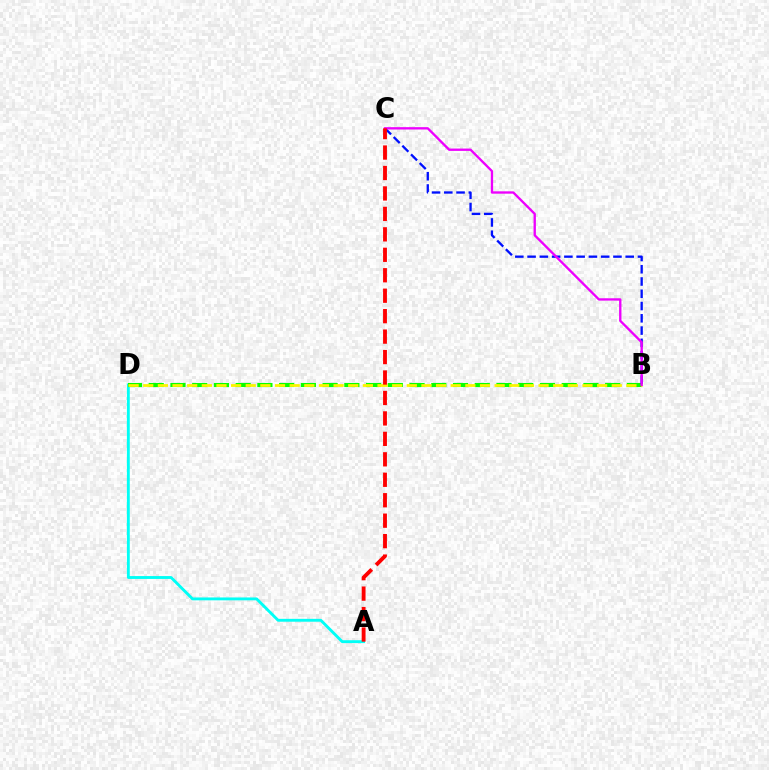{('A', 'D'): [{'color': '#00fff6', 'line_style': 'solid', 'thickness': 2.06}], ('B', 'D'): [{'color': '#08ff00', 'line_style': 'dashed', 'thickness': 2.95}, {'color': '#fcf500', 'line_style': 'dashed', 'thickness': 1.99}], ('B', 'C'): [{'color': '#0010ff', 'line_style': 'dashed', 'thickness': 1.67}, {'color': '#ee00ff', 'line_style': 'solid', 'thickness': 1.69}], ('A', 'C'): [{'color': '#ff0000', 'line_style': 'dashed', 'thickness': 2.78}]}